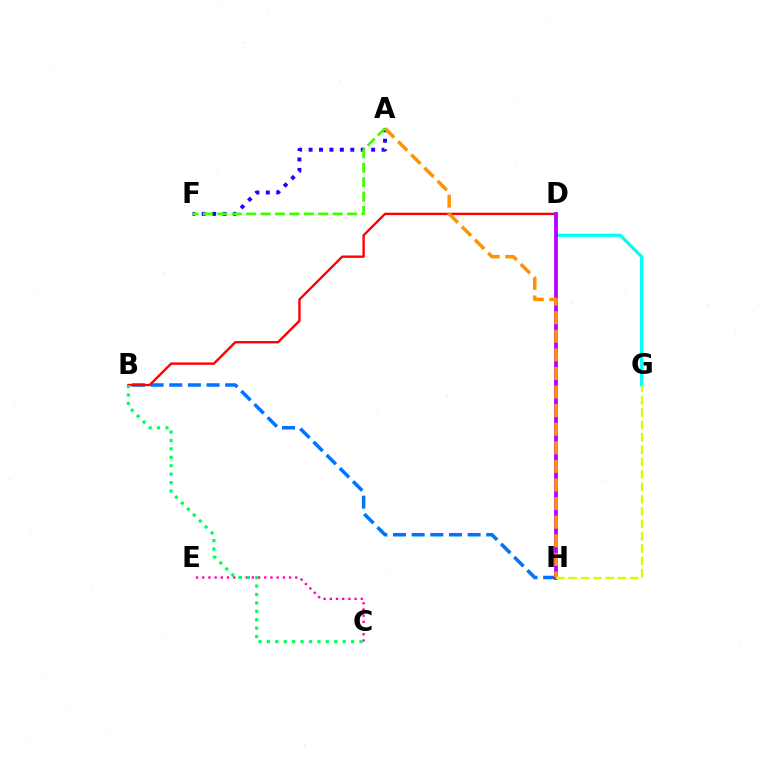{('B', 'H'): [{'color': '#0074ff', 'line_style': 'dashed', 'thickness': 2.53}], ('B', 'D'): [{'color': '#ff0000', 'line_style': 'solid', 'thickness': 1.71}], ('C', 'E'): [{'color': '#ff00ac', 'line_style': 'dotted', 'thickness': 1.68}], ('A', 'F'): [{'color': '#2500ff', 'line_style': 'dotted', 'thickness': 2.83}, {'color': '#3dff00', 'line_style': 'dashed', 'thickness': 1.96}], ('D', 'G'): [{'color': '#00fff6', 'line_style': 'solid', 'thickness': 2.36}], ('D', 'H'): [{'color': '#b900ff', 'line_style': 'solid', 'thickness': 2.71}], ('A', 'H'): [{'color': '#ff9400', 'line_style': 'dashed', 'thickness': 2.53}], ('B', 'C'): [{'color': '#00ff5c', 'line_style': 'dotted', 'thickness': 2.29}], ('G', 'H'): [{'color': '#d1ff00', 'line_style': 'dashed', 'thickness': 1.68}]}